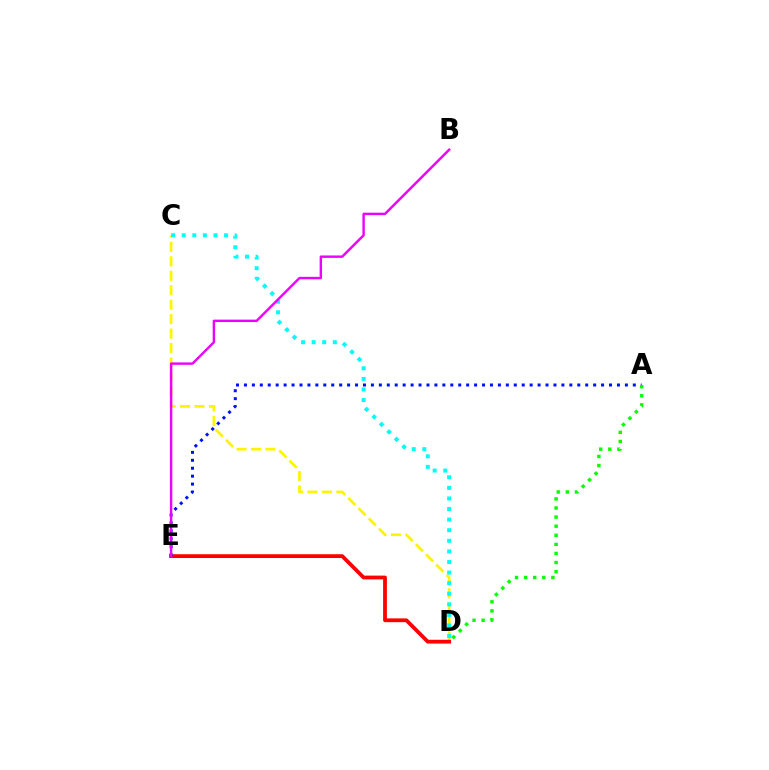{('C', 'D'): [{'color': '#fcf500', 'line_style': 'dashed', 'thickness': 1.96}, {'color': '#00fff6', 'line_style': 'dotted', 'thickness': 2.88}], ('D', 'E'): [{'color': '#ff0000', 'line_style': 'solid', 'thickness': 2.73}], ('A', 'E'): [{'color': '#0010ff', 'line_style': 'dotted', 'thickness': 2.16}], ('B', 'E'): [{'color': '#ee00ff', 'line_style': 'solid', 'thickness': 1.74}], ('A', 'D'): [{'color': '#08ff00', 'line_style': 'dotted', 'thickness': 2.47}]}